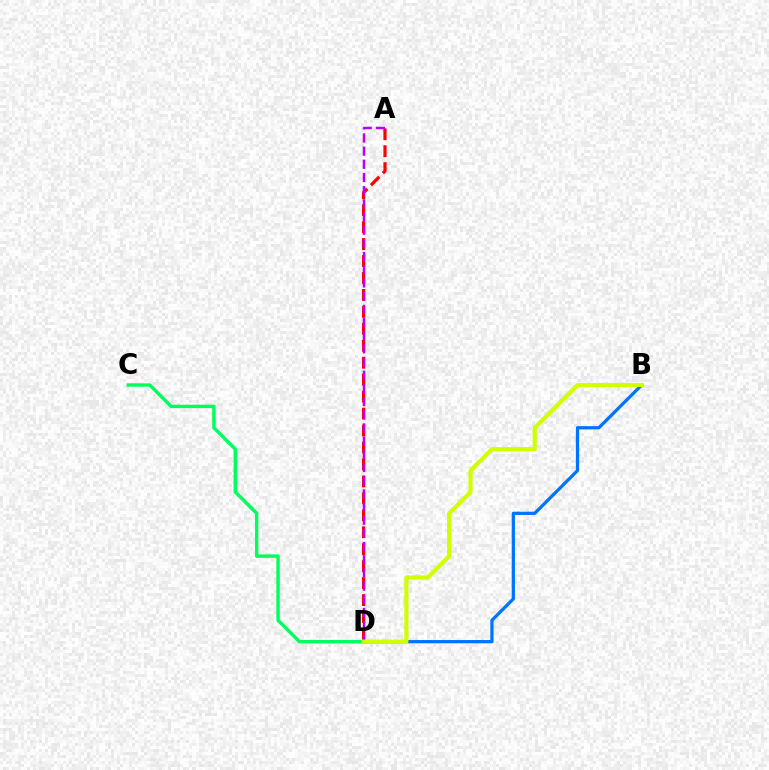{('C', 'D'): [{'color': '#00ff5c', 'line_style': 'solid', 'thickness': 2.45}], ('A', 'D'): [{'color': '#ff0000', 'line_style': 'dashed', 'thickness': 2.3}, {'color': '#b900ff', 'line_style': 'dashed', 'thickness': 1.79}], ('B', 'D'): [{'color': '#0074ff', 'line_style': 'solid', 'thickness': 2.34}, {'color': '#d1ff00', 'line_style': 'solid', 'thickness': 2.98}]}